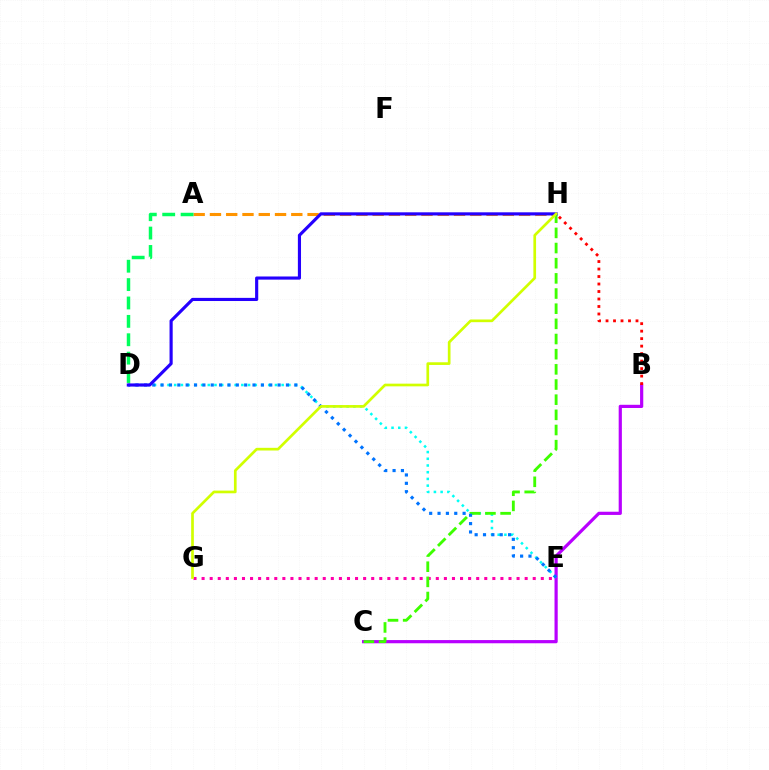{('A', 'H'): [{'color': '#ff9400', 'line_style': 'dashed', 'thickness': 2.21}], ('E', 'G'): [{'color': '#ff00ac', 'line_style': 'dotted', 'thickness': 2.19}], ('B', 'C'): [{'color': '#b900ff', 'line_style': 'solid', 'thickness': 2.3}], ('B', 'H'): [{'color': '#ff0000', 'line_style': 'dotted', 'thickness': 2.04}], ('A', 'D'): [{'color': '#00ff5c', 'line_style': 'dashed', 'thickness': 2.5}], ('D', 'E'): [{'color': '#00fff6', 'line_style': 'dotted', 'thickness': 1.82}, {'color': '#0074ff', 'line_style': 'dotted', 'thickness': 2.27}], ('C', 'H'): [{'color': '#3dff00', 'line_style': 'dashed', 'thickness': 2.06}], ('D', 'H'): [{'color': '#2500ff', 'line_style': 'solid', 'thickness': 2.26}], ('G', 'H'): [{'color': '#d1ff00', 'line_style': 'solid', 'thickness': 1.94}]}